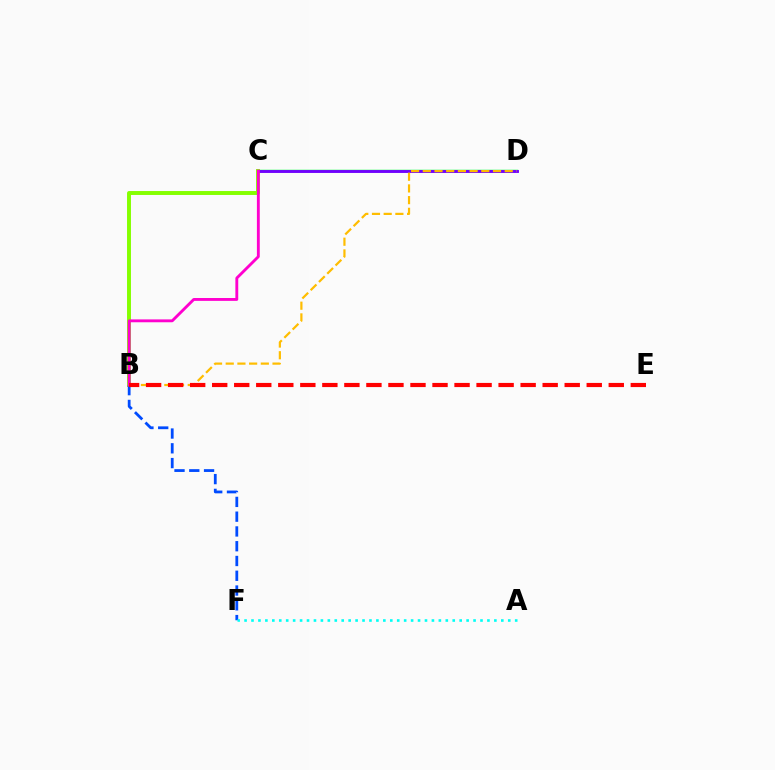{('C', 'D'): [{'color': '#00ff39', 'line_style': 'solid', 'thickness': 1.78}, {'color': '#7200ff', 'line_style': 'solid', 'thickness': 2.08}], ('B', 'C'): [{'color': '#84ff00', 'line_style': 'solid', 'thickness': 2.83}, {'color': '#ff00cf', 'line_style': 'solid', 'thickness': 2.06}], ('B', 'F'): [{'color': '#004bff', 'line_style': 'dashed', 'thickness': 2.01}], ('B', 'D'): [{'color': '#ffbd00', 'line_style': 'dashed', 'thickness': 1.59}], ('B', 'E'): [{'color': '#ff0000', 'line_style': 'dashed', 'thickness': 2.99}], ('A', 'F'): [{'color': '#00fff6', 'line_style': 'dotted', 'thickness': 1.89}]}